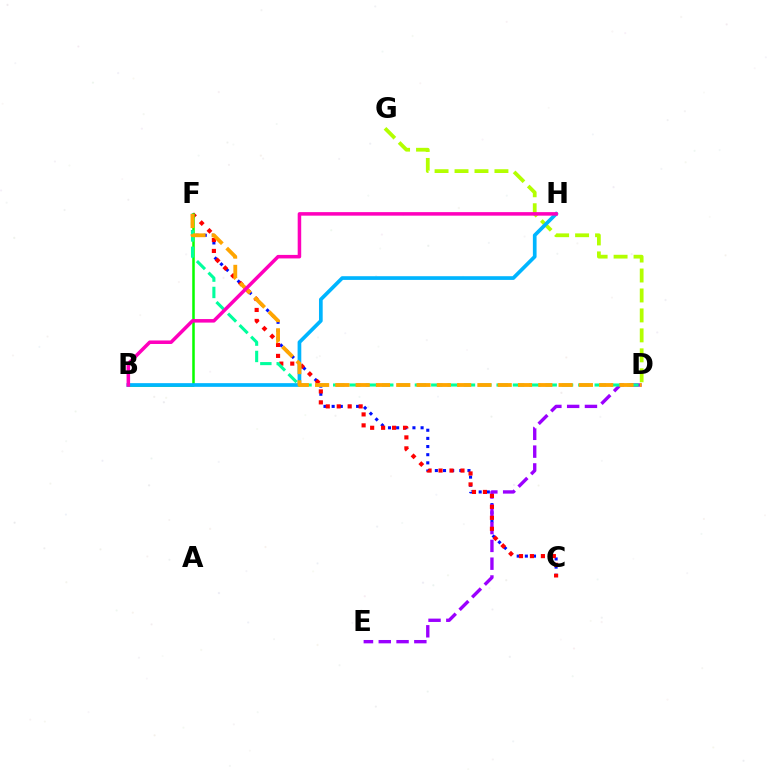{('C', 'F'): [{'color': '#0010ff', 'line_style': 'dotted', 'thickness': 2.21}, {'color': '#ff0000', 'line_style': 'dotted', 'thickness': 2.98}], ('D', 'E'): [{'color': '#9b00ff', 'line_style': 'dashed', 'thickness': 2.42}], ('B', 'F'): [{'color': '#08ff00', 'line_style': 'solid', 'thickness': 1.82}], ('D', 'G'): [{'color': '#b3ff00', 'line_style': 'dashed', 'thickness': 2.71}], ('D', 'F'): [{'color': '#00ff9d', 'line_style': 'dashed', 'thickness': 2.22}, {'color': '#ffa500', 'line_style': 'dashed', 'thickness': 2.76}], ('B', 'H'): [{'color': '#00b5ff', 'line_style': 'solid', 'thickness': 2.66}, {'color': '#ff00bd', 'line_style': 'solid', 'thickness': 2.54}]}